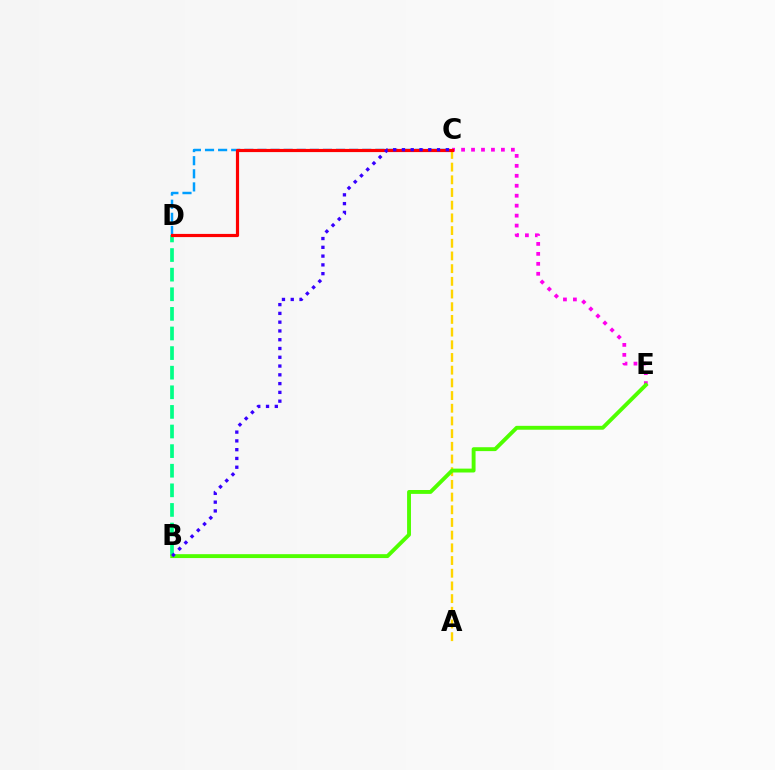{('C', 'D'): [{'color': '#009eff', 'line_style': 'dashed', 'thickness': 1.78}, {'color': '#ff0000', 'line_style': 'solid', 'thickness': 2.28}], ('A', 'C'): [{'color': '#ffd500', 'line_style': 'dashed', 'thickness': 1.72}], ('C', 'E'): [{'color': '#ff00ed', 'line_style': 'dotted', 'thickness': 2.71}], ('B', 'D'): [{'color': '#00ff86', 'line_style': 'dashed', 'thickness': 2.66}], ('B', 'E'): [{'color': '#4fff00', 'line_style': 'solid', 'thickness': 2.8}], ('B', 'C'): [{'color': '#3700ff', 'line_style': 'dotted', 'thickness': 2.38}]}